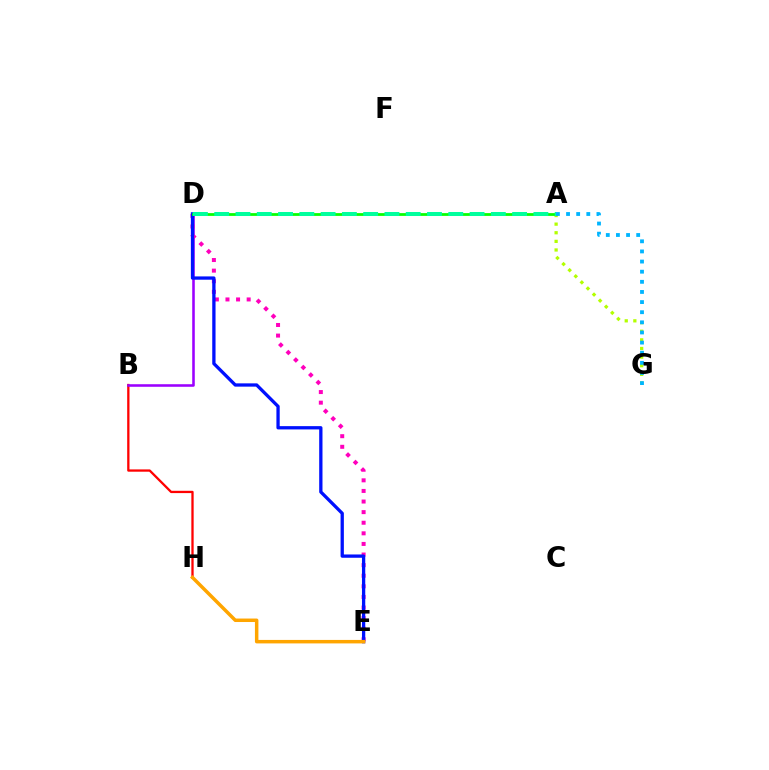{('B', 'H'): [{'color': '#ff0000', 'line_style': 'solid', 'thickness': 1.65}], ('B', 'D'): [{'color': '#9b00ff', 'line_style': 'solid', 'thickness': 1.84}], ('D', 'E'): [{'color': '#ff00bd', 'line_style': 'dotted', 'thickness': 2.88}, {'color': '#0010ff', 'line_style': 'solid', 'thickness': 2.37}], ('A', 'G'): [{'color': '#b3ff00', 'line_style': 'dotted', 'thickness': 2.34}, {'color': '#00b5ff', 'line_style': 'dotted', 'thickness': 2.75}], ('A', 'D'): [{'color': '#08ff00', 'line_style': 'solid', 'thickness': 1.99}, {'color': '#00ff9d', 'line_style': 'dashed', 'thickness': 2.89}], ('E', 'H'): [{'color': '#ffa500', 'line_style': 'solid', 'thickness': 2.51}]}